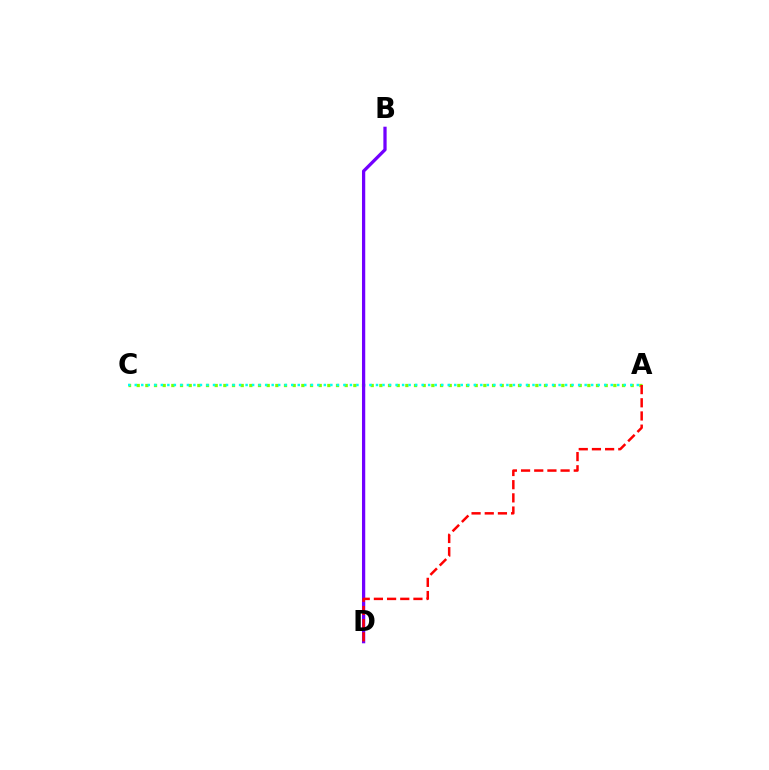{('A', 'C'): [{'color': '#84ff00', 'line_style': 'dotted', 'thickness': 2.35}, {'color': '#00fff6', 'line_style': 'dotted', 'thickness': 1.77}], ('B', 'D'): [{'color': '#7200ff', 'line_style': 'solid', 'thickness': 2.35}], ('A', 'D'): [{'color': '#ff0000', 'line_style': 'dashed', 'thickness': 1.79}]}